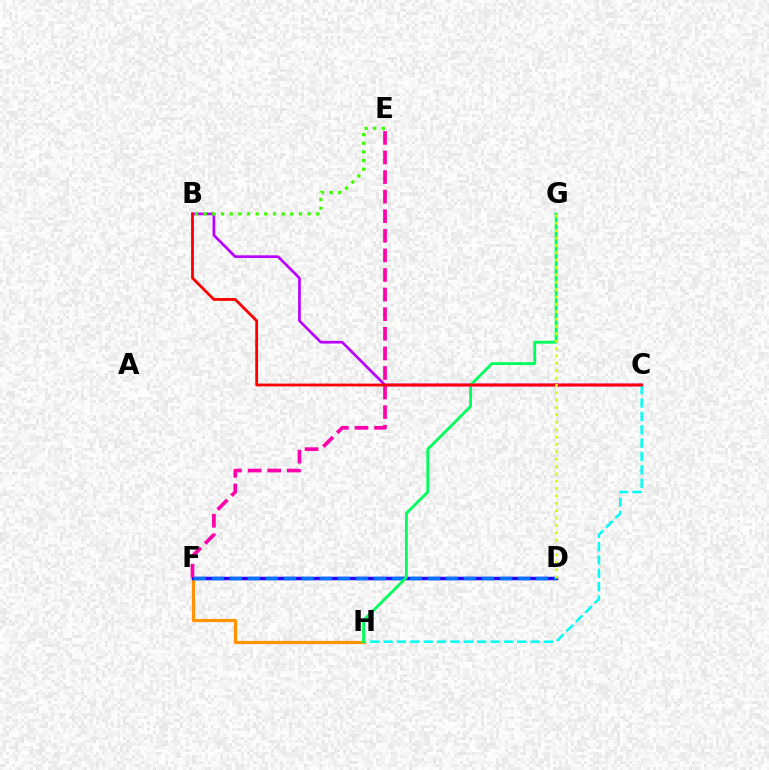{('F', 'H'): [{'color': '#ff9400', 'line_style': 'solid', 'thickness': 2.3}], ('B', 'C'): [{'color': '#b900ff', 'line_style': 'solid', 'thickness': 1.93}, {'color': '#ff0000', 'line_style': 'solid', 'thickness': 2.03}], ('D', 'F'): [{'color': '#2500ff', 'line_style': 'solid', 'thickness': 2.49}, {'color': '#0074ff', 'line_style': 'dashed', 'thickness': 2.45}], ('B', 'E'): [{'color': '#3dff00', 'line_style': 'dotted', 'thickness': 2.35}], ('C', 'H'): [{'color': '#00fff6', 'line_style': 'dashed', 'thickness': 1.82}], ('G', 'H'): [{'color': '#00ff5c', 'line_style': 'solid', 'thickness': 2.05}], ('E', 'F'): [{'color': '#ff00ac', 'line_style': 'dashed', 'thickness': 2.66}], ('D', 'G'): [{'color': '#d1ff00', 'line_style': 'dotted', 'thickness': 2.0}]}